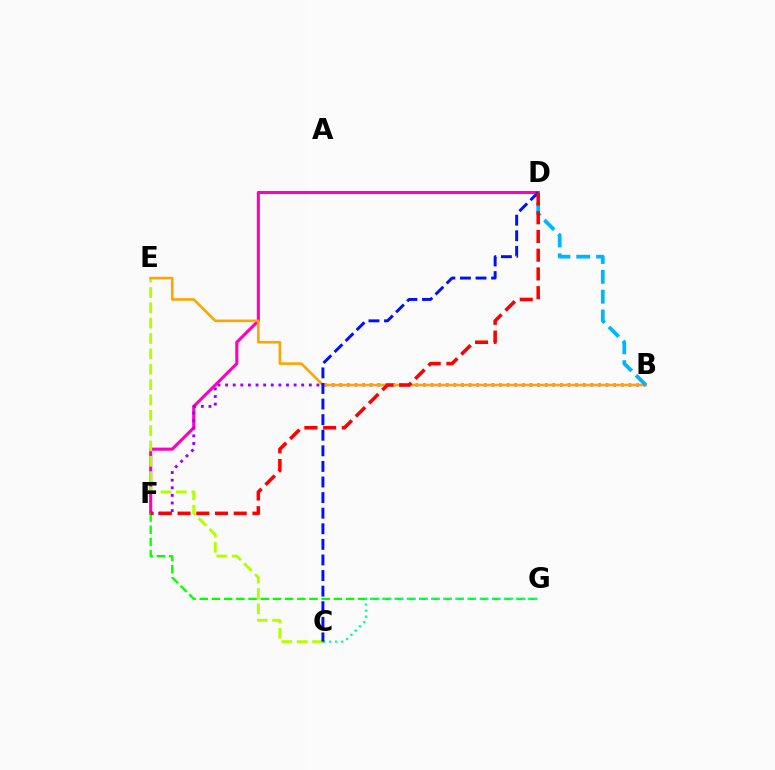{('D', 'F'): [{'color': '#ff00bd', 'line_style': 'solid', 'thickness': 2.22}, {'color': '#ff0000', 'line_style': 'dashed', 'thickness': 2.54}], ('B', 'F'): [{'color': '#9b00ff', 'line_style': 'dotted', 'thickness': 2.07}], ('C', 'E'): [{'color': '#b3ff00', 'line_style': 'dashed', 'thickness': 2.08}], ('B', 'E'): [{'color': '#ffa500', 'line_style': 'solid', 'thickness': 1.87}], ('F', 'G'): [{'color': '#08ff00', 'line_style': 'dashed', 'thickness': 1.66}], ('C', 'G'): [{'color': '#00ff9d', 'line_style': 'dotted', 'thickness': 1.64}], ('B', 'D'): [{'color': '#00b5ff', 'line_style': 'dashed', 'thickness': 2.7}], ('C', 'D'): [{'color': '#0010ff', 'line_style': 'dashed', 'thickness': 2.12}]}